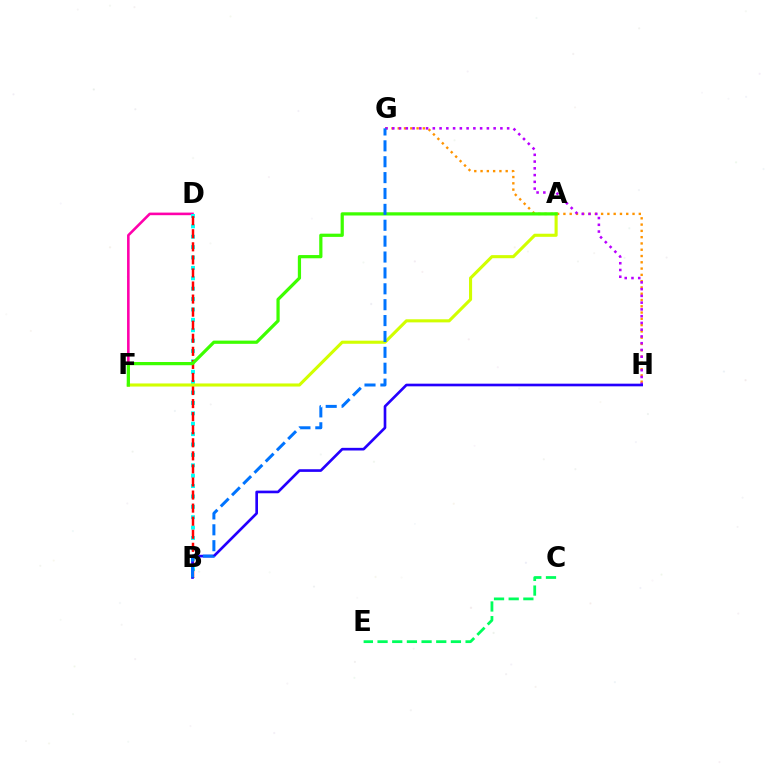{('G', 'H'): [{'color': '#ff9400', 'line_style': 'dotted', 'thickness': 1.71}, {'color': '#b900ff', 'line_style': 'dotted', 'thickness': 1.84}], ('C', 'E'): [{'color': '#00ff5c', 'line_style': 'dashed', 'thickness': 1.99}], ('D', 'F'): [{'color': '#ff00ac', 'line_style': 'solid', 'thickness': 1.86}], ('B', 'D'): [{'color': '#00fff6', 'line_style': 'dotted', 'thickness': 2.82}, {'color': '#ff0000', 'line_style': 'dashed', 'thickness': 1.77}], ('A', 'F'): [{'color': '#d1ff00', 'line_style': 'solid', 'thickness': 2.23}, {'color': '#3dff00', 'line_style': 'solid', 'thickness': 2.32}], ('B', 'H'): [{'color': '#2500ff', 'line_style': 'solid', 'thickness': 1.91}], ('B', 'G'): [{'color': '#0074ff', 'line_style': 'dashed', 'thickness': 2.16}]}